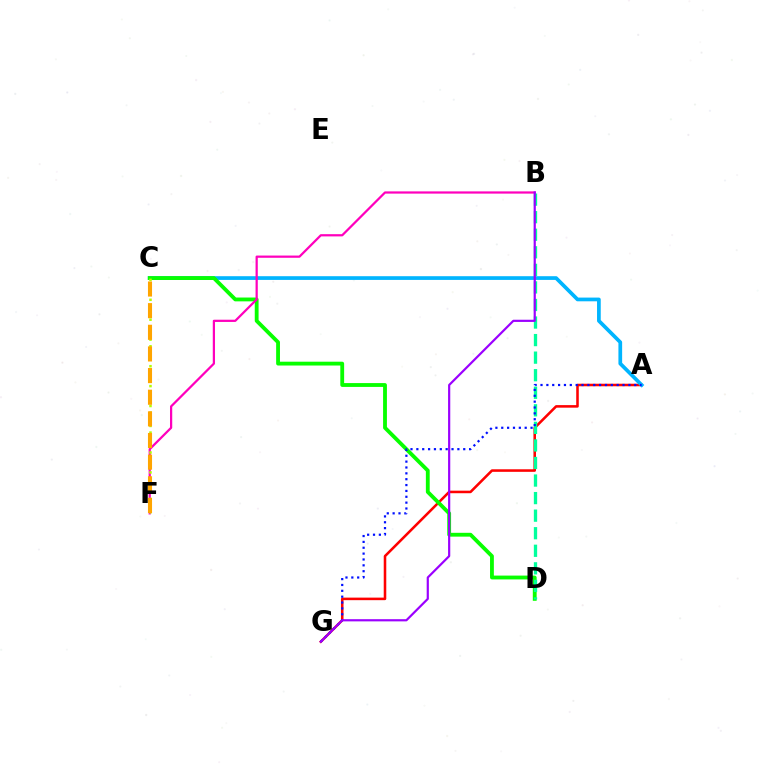{('A', 'G'): [{'color': '#ff0000', 'line_style': 'solid', 'thickness': 1.84}, {'color': '#0010ff', 'line_style': 'dotted', 'thickness': 1.59}], ('A', 'C'): [{'color': '#00b5ff', 'line_style': 'solid', 'thickness': 2.67}], ('C', 'D'): [{'color': '#08ff00', 'line_style': 'solid', 'thickness': 2.75}], ('B', 'F'): [{'color': '#ff00bd', 'line_style': 'solid', 'thickness': 1.61}], ('B', 'D'): [{'color': '#00ff9d', 'line_style': 'dashed', 'thickness': 2.39}], ('B', 'G'): [{'color': '#9b00ff', 'line_style': 'solid', 'thickness': 1.58}], ('C', 'F'): [{'color': '#b3ff00', 'line_style': 'dotted', 'thickness': 1.8}, {'color': '#ffa500', 'line_style': 'dashed', 'thickness': 2.94}]}